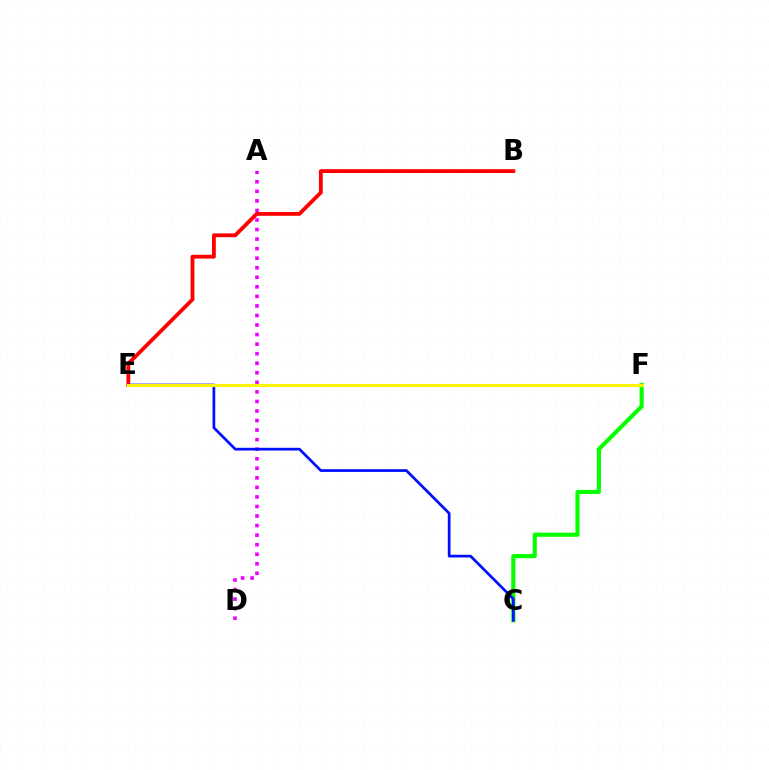{('C', 'F'): [{'color': '#08ff00', 'line_style': 'solid', 'thickness': 2.99}], ('A', 'D'): [{'color': '#ee00ff', 'line_style': 'dotted', 'thickness': 2.59}], ('B', 'E'): [{'color': '#ff0000', 'line_style': 'solid', 'thickness': 2.75}], ('C', 'E'): [{'color': '#0010ff', 'line_style': 'solid', 'thickness': 1.96}], ('E', 'F'): [{'color': '#00fff6', 'line_style': 'dashed', 'thickness': 1.83}, {'color': '#fcf500', 'line_style': 'solid', 'thickness': 2.22}]}